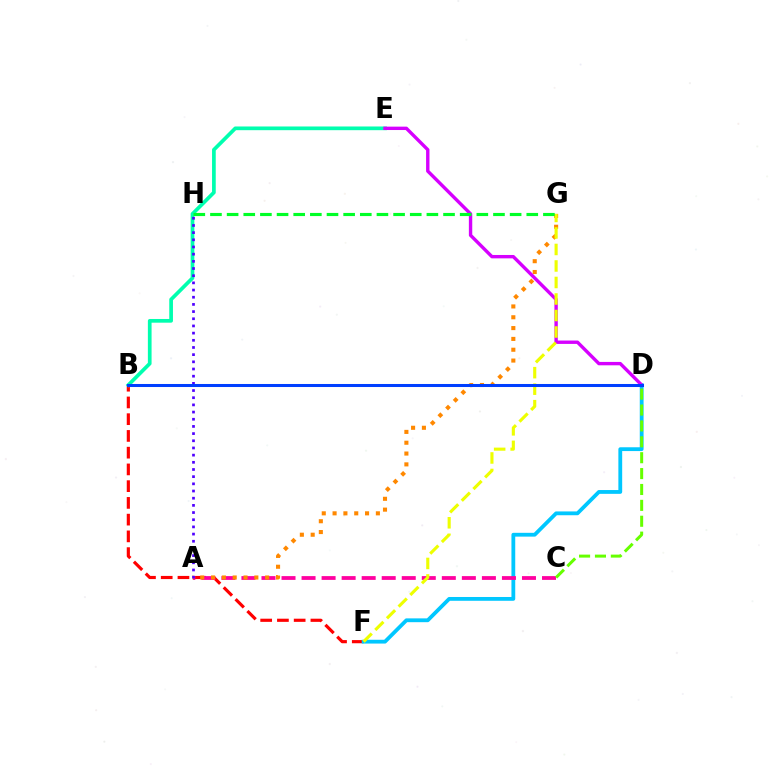{('B', 'F'): [{'color': '#ff0000', 'line_style': 'dashed', 'thickness': 2.27}], ('D', 'F'): [{'color': '#00c7ff', 'line_style': 'solid', 'thickness': 2.74}], ('B', 'E'): [{'color': '#00ffaf', 'line_style': 'solid', 'thickness': 2.67}], ('A', 'C'): [{'color': '#ff00a0', 'line_style': 'dashed', 'thickness': 2.72}], ('A', 'G'): [{'color': '#ff8800', 'line_style': 'dotted', 'thickness': 2.94}], ('D', 'E'): [{'color': '#d600ff', 'line_style': 'solid', 'thickness': 2.44}], ('C', 'D'): [{'color': '#66ff00', 'line_style': 'dashed', 'thickness': 2.16}], ('A', 'H'): [{'color': '#4f00ff', 'line_style': 'dotted', 'thickness': 1.95}], ('F', 'G'): [{'color': '#eeff00', 'line_style': 'dashed', 'thickness': 2.24}], ('B', 'D'): [{'color': '#003fff', 'line_style': 'solid', 'thickness': 2.18}], ('G', 'H'): [{'color': '#00ff27', 'line_style': 'dashed', 'thickness': 2.26}]}